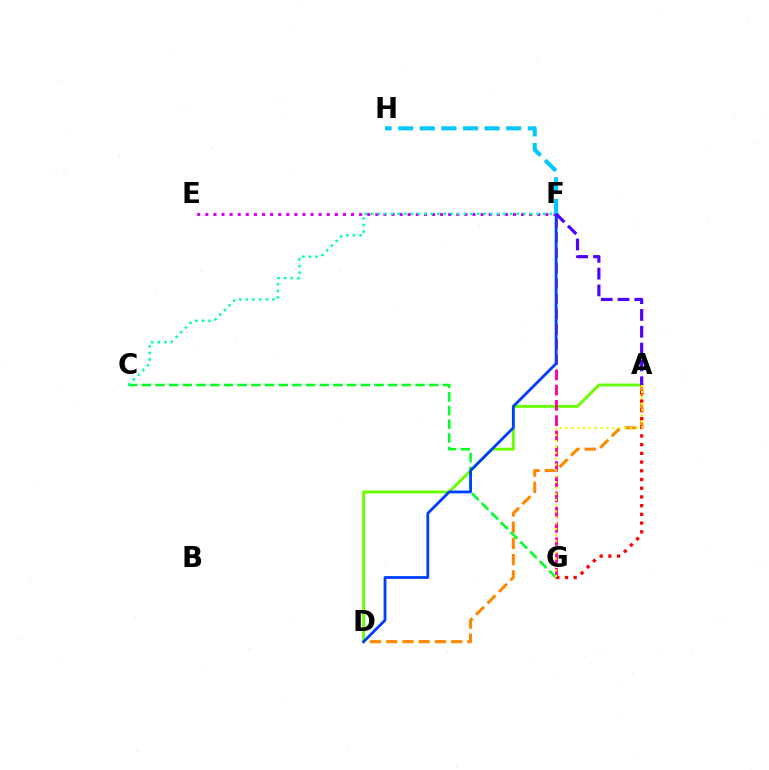{('A', 'D'): [{'color': '#66ff00', 'line_style': 'solid', 'thickness': 2.07}, {'color': '#ff8800', 'line_style': 'dashed', 'thickness': 2.21}], ('E', 'F'): [{'color': '#d600ff', 'line_style': 'dotted', 'thickness': 2.2}], ('F', 'G'): [{'color': '#ff00a0', 'line_style': 'dashed', 'thickness': 2.07}], ('C', 'G'): [{'color': '#00ff27', 'line_style': 'dashed', 'thickness': 1.86}], ('D', 'F'): [{'color': '#003fff', 'line_style': 'solid', 'thickness': 2.02}], ('F', 'H'): [{'color': '#00c7ff', 'line_style': 'dashed', 'thickness': 2.93}], ('A', 'G'): [{'color': '#ff0000', 'line_style': 'dotted', 'thickness': 2.37}, {'color': '#eeff00', 'line_style': 'dotted', 'thickness': 1.6}], ('A', 'F'): [{'color': '#4f00ff', 'line_style': 'dashed', 'thickness': 2.29}], ('C', 'F'): [{'color': '#00ffaf', 'line_style': 'dotted', 'thickness': 1.8}]}